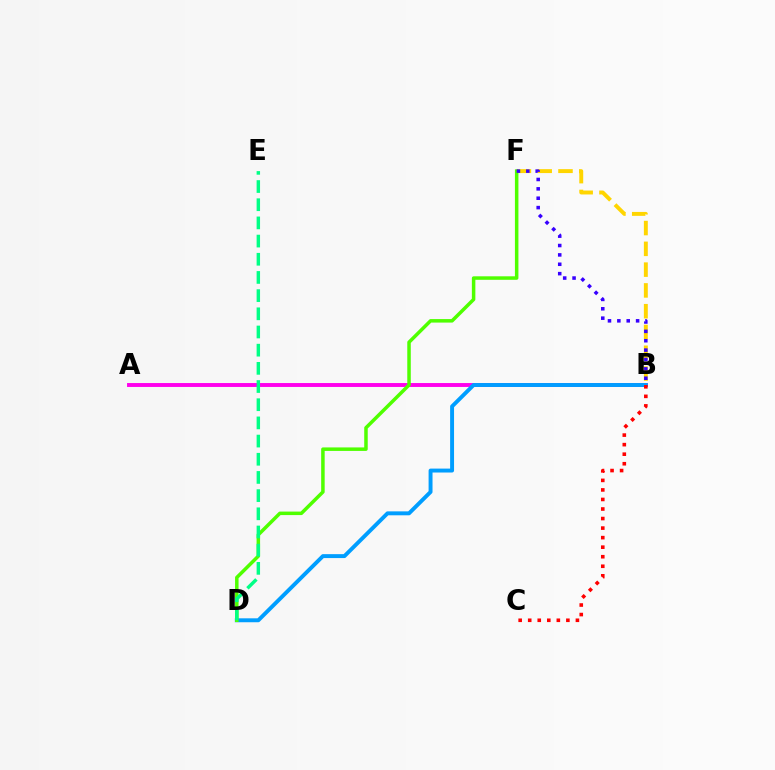{('A', 'B'): [{'color': '#ff00ed', 'line_style': 'solid', 'thickness': 2.81}], ('B', 'D'): [{'color': '#009eff', 'line_style': 'solid', 'thickness': 2.83}], ('B', 'C'): [{'color': '#ff0000', 'line_style': 'dotted', 'thickness': 2.59}], ('B', 'F'): [{'color': '#ffd500', 'line_style': 'dashed', 'thickness': 2.82}, {'color': '#3700ff', 'line_style': 'dotted', 'thickness': 2.55}], ('D', 'F'): [{'color': '#4fff00', 'line_style': 'solid', 'thickness': 2.52}], ('D', 'E'): [{'color': '#00ff86', 'line_style': 'dashed', 'thickness': 2.47}]}